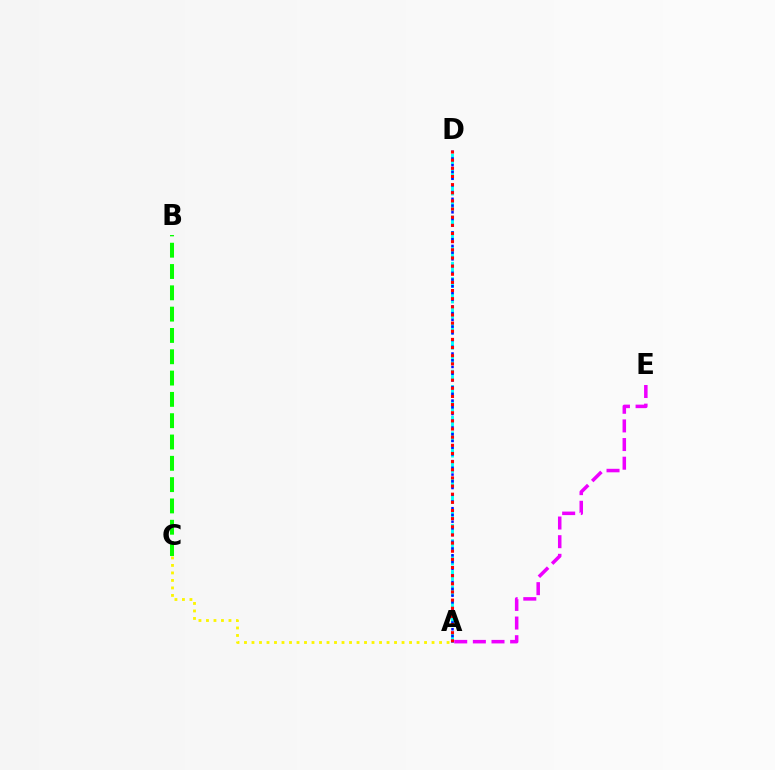{('A', 'D'): [{'color': '#00fff6', 'line_style': 'dashed', 'thickness': 2.09}, {'color': '#0010ff', 'line_style': 'dotted', 'thickness': 1.83}, {'color': '#ff0000', 'line_style': 'dotted', 'thickness': 2.21}], ('A', 'E'): [{'color': '#ee00ff', 'line_style': 'dashed', 'thickness': 2.53}], ('A', 'C'): [{'color': '#fcf500', 'line_style': 'dotted', 'thickness': 2.04}], ('B', 'C'): [{'color': '#08ff00', 'line_style': 'dashed', 'thickness': 2.9}]}